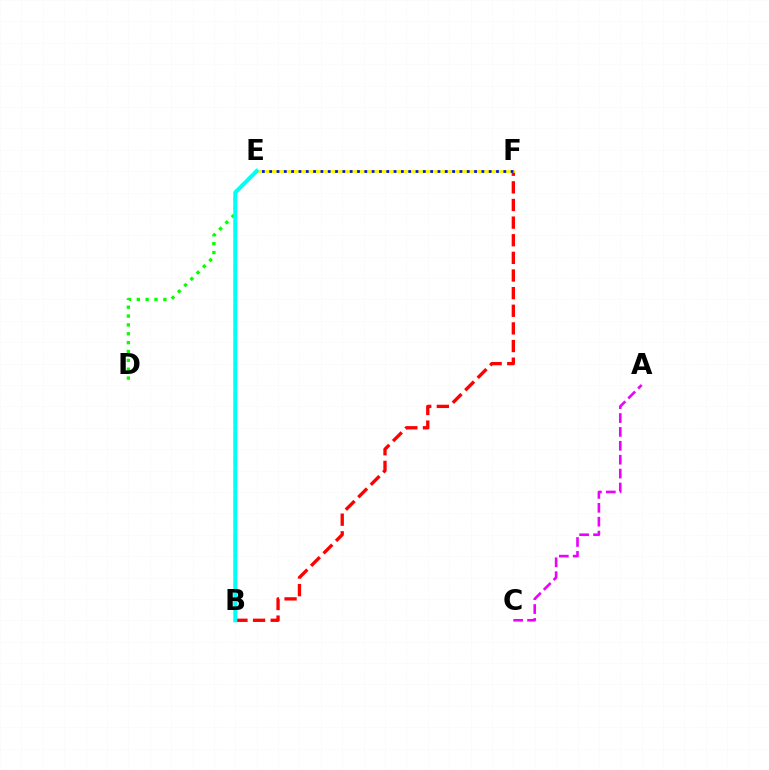{('B', 'F'): [{'color': '#ff0000', 'line_style': 'dashed', 'thickness': 2.4}], ('A', 'C'): [{'color': '#ee00ff', 'line_style': 'dashed', 'thickness': 1.89}], ('E', 'F'): [{'color': '#fcf500', 'line_style': 'solid', 'thickness': 2.01}, {'color': '#0010ff', 'line_style': 'dotted', 'thickness': 1.99}], ('D', 'E'): [{'color': '#08ff00', 'line_style': 'dotted', 'thickness': 2.41}], ('B', 'E'): [{'color': '#00fff6', 'line_style': 'solid', 'thickness': 2.89}]}